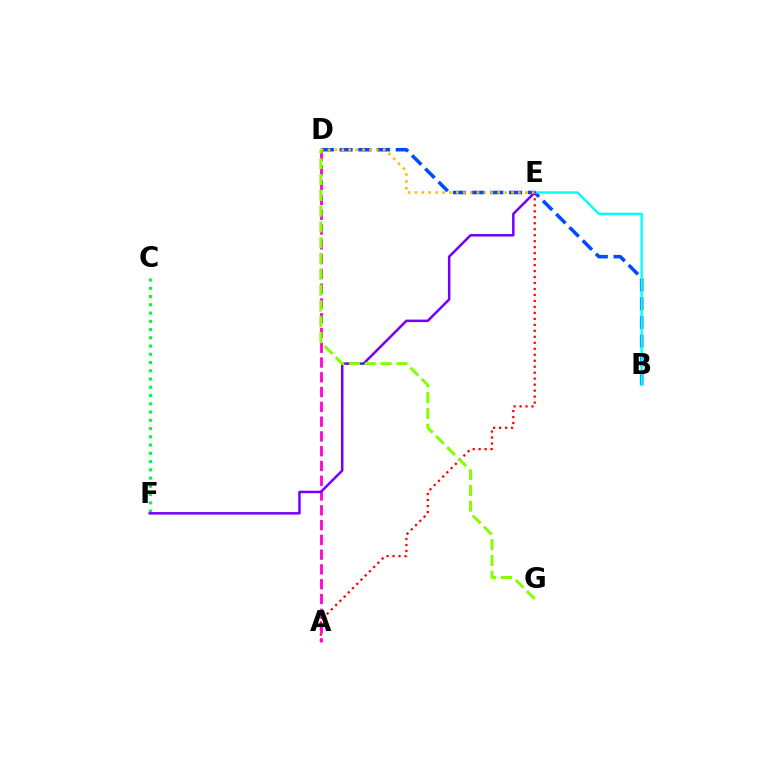{('B', 'D'): [{'color': '#004bff', 'line_style': 'dashed', 'thickness': 2.54}], ('C', 'F'): [{'color': '#00ff39', 'line_style': 'dotted', 'thickness': 2.24}], ('A', 'E'): [{'color': '#ff0000', 'line_style': 'dotted', 'thickness': 1.62}], ('A', 'D'): [{'color': '#ff00cf', 'line_style': 'dashed', 'thickness': 2.01}], ('B', 'E'): [{'color': '#00fff6', 'line_style': 'solid', 'thickness': 1.72}], ('E', 'F'): [{'color': '#7200ff', 'line_style': 'solid', 'thickness': 1.8}], ('D', 'E'): [{'color': '#ffbd00', 'line_style': 'dotted', 'thickness': 1.87}], ('D', 'G'): [{'color': '#84ff00', 'line_style': 'dashed', 'thickness': 2.14}]}